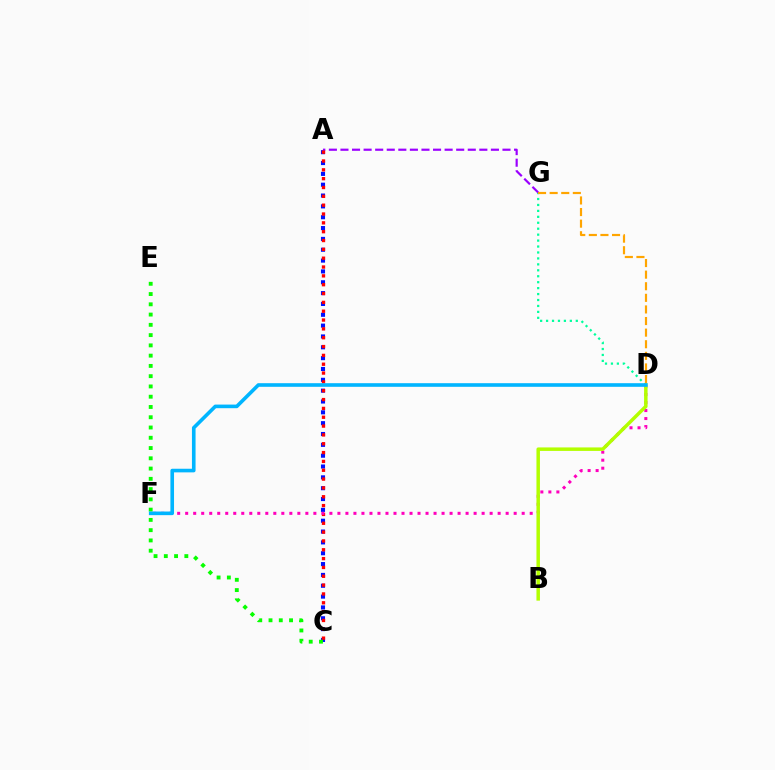{('D', 'G'): [{'color': '#00ff9d', 'line_style': 'dotted', 'thickness': 1.61}, {'color': '#ffa500', 'line_style': 'dashed', 'thickness': 1.58}], ('A', 'C'): [{'color': '#0010ff', 'line_style': 'dotted', 'thickness': 2.94}, {'color': '#ff0000', 'line_style': 'dotted', 'thickness': 2.4}], ('A', 'G'): [{'color': '#9b00ff', 'line_style': 'dashed', 'thickness': 1.57}], ('C', 'E'): [{'color': '#08ff00', 'line_style': 'dotted', 'thickness': 2.79}], ('D', 'F'): [{'color': '#ff00bd', 'line_style': 'dotted', 'thickness': 2.18}, {'color': '#00b5ff', 'line_style': 'solid', 'thickness': 2.61}], ('B', 'D'): [{'color': '#b3ff00', 'line_style': 'solid', 'thickness': 2.51}]}